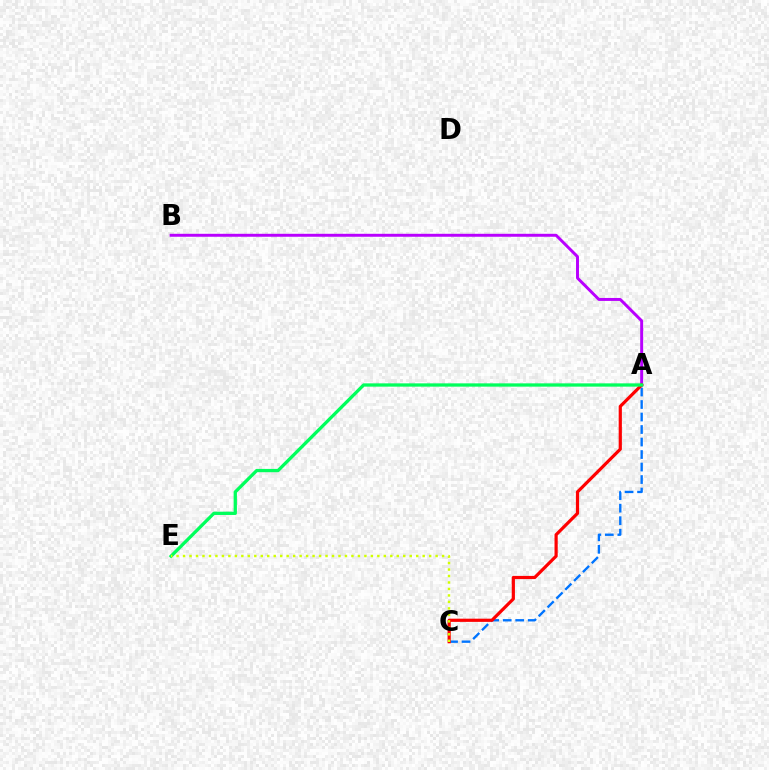{('A', 'B'): [{'color': '#b900ff', 'line_style': 'solid', 'thickness': 2.13}], ('A', 'C'): [{'color': '#0074ff', 'line_style': 'dashed', 'thickness': 1.7}, {'color': '#ff0000', 'line_style': 'solid', 'thickness': 2.3}], ('A', 'E'): [{'color': '#00ff5c', 'line_style': 'solid', 'thickness': 2.37}], ('C', 'E'): [{'color': '#d1ff00', 'line_style': 'dotted', 'thickness': 1.76}]}